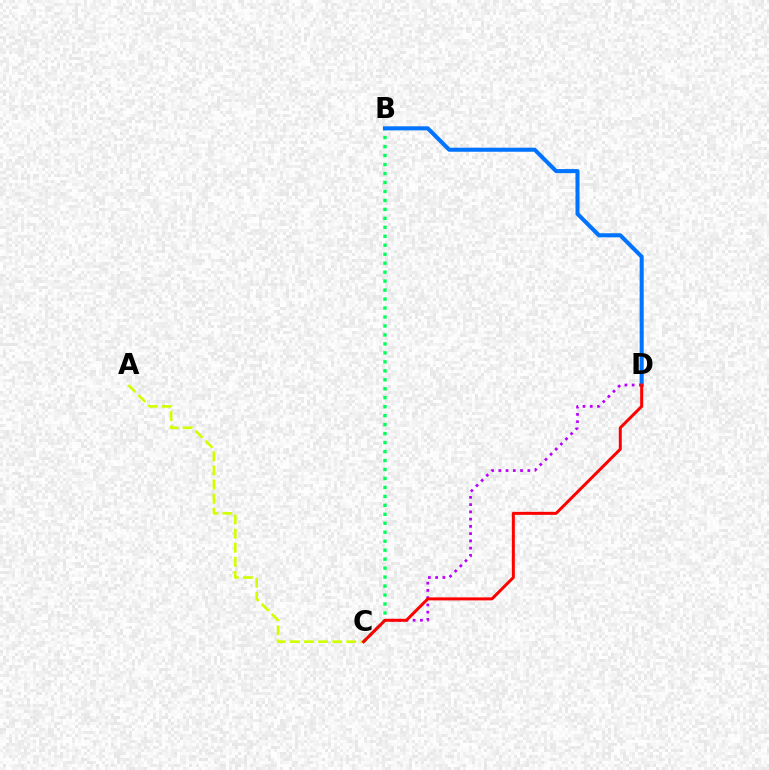{('C', 'D'): [{'color': '#b900ff', 'line_style': 'dotted', 'thickness': 1.97}, {'color': '#ff0000', 'line_style': 'solid', 'thickness': 2.16}], ('B', 'C'): [{'color': '#00ff5c', 'line_style': 'dotted', 'thickness': 2.44}], ('B', 'D'): [{'color': '#0074ff', 'line_style': 'solid', 'thickness': 2.92}], ('A', 'C'): [{'color': '#d1ff00', 'line_style': 'dashed', 'thickness': 1.92}]}